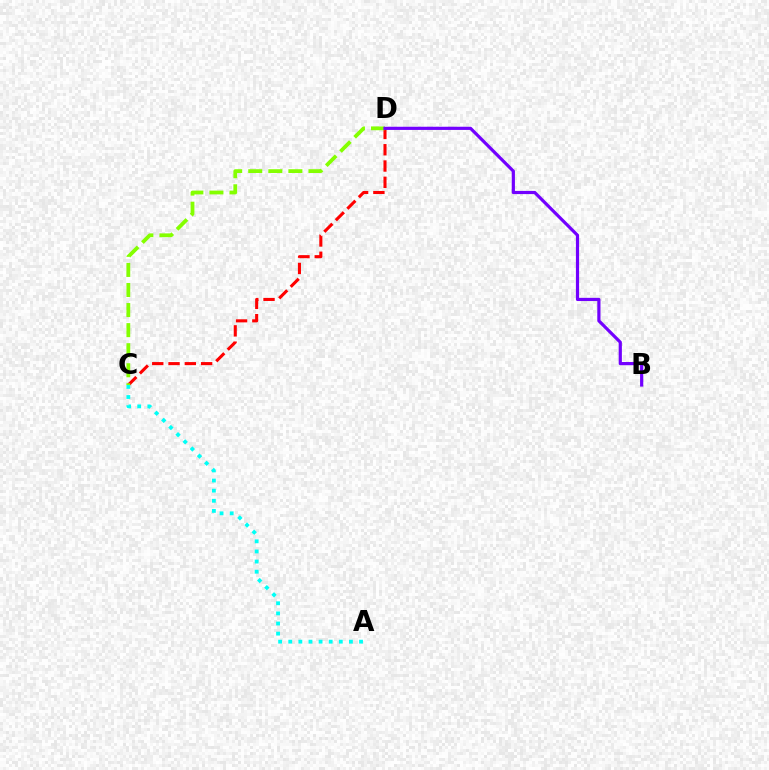{('C', 'D'): [{'color': '#ff0000', 'line_style': 'dashed', 'thickness': 2.21}, {'color': '#84ff00', 'line_style': 'dashed', 'thickness': 2.73}], ('A', 'C'): [{'color': '#00fff6', 'line_style': 'dotted', 'thickness': 2.75}], ('B', 'D'): [{'color': '#7200ff', 'line_style': 'solid', 'thickness': 2.3}]}